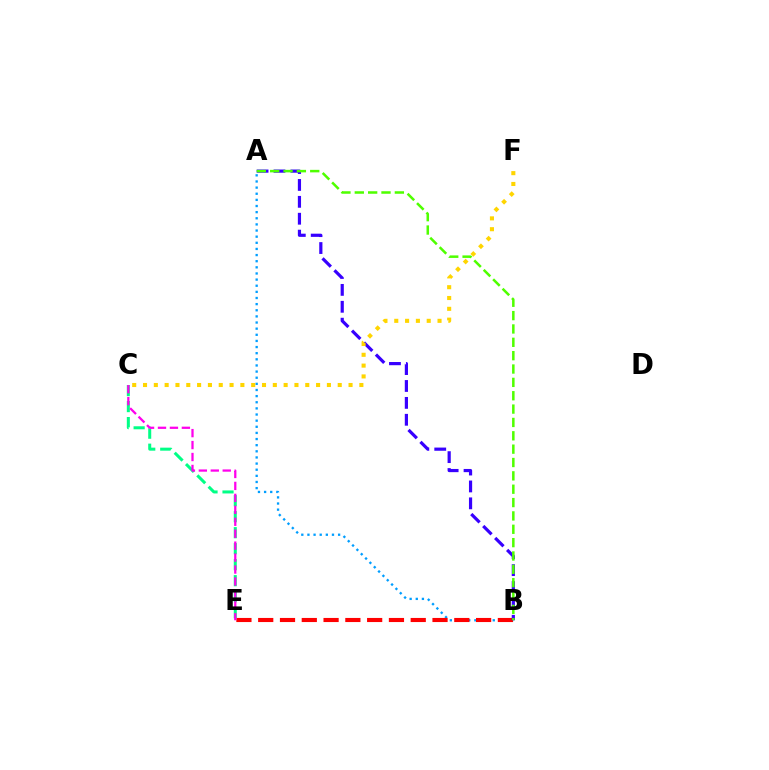{('A', 'B'): [{'color': '#009eff', 'line_style': 'dotted', 'thickness': 1.67}, {'color': '#3700ff', 'line_style': 'dashed', 'thickness': 2.3}, {'color': '#4fff00', 'line_style': 'dashed', 'thickness': 1.81}], ('B', 'E'): [{'color': '#ff0000', 'line_style': 'dashed', 'thickness': 2.96}], ('C', 'E'): [{'color': '#00ff86', 'line_style': 'dashed', 'thickness': 2.17}, {'color': '#ff00ed', 'line_style': 'dashed', 'thickness': 1.62}], ('C', 'F'): [{'color': '#ffd500', 'line_style': 'dotted', 'thickness': 2.94}]}